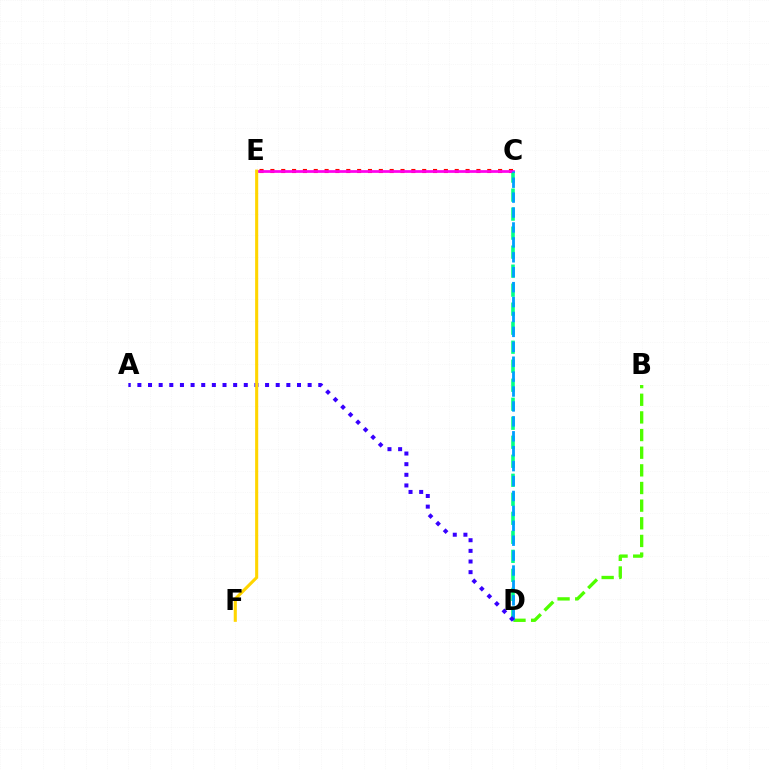{('B', 'D'): [{'color': '#4fff00', 'line_style': 'dashed', 'thickness': 2.4}], ('C', 'D'): [{'color': '#00ff86', 'line_style': 'dashed', 'thickness': 2.58}, {'color': '#009eff', 'line_style': 'dashed', 'thickness': 2.03}], ('C', 'E'): [{'color': '#ff0000', 'line_style': 'dotted', 'thickness': 2.95}, {'color': '#ff00ed', 'line_style': 'solid', 'thickness': 1.96}], ('A', 'D'): [{'color': '#3700ff', 'line_style': 'dotted', 'thickness': 2.89}], ('E', 'F'): [{'color': '#ffd500', 'line_style': 'solid', 'thickness': 2.23}]}